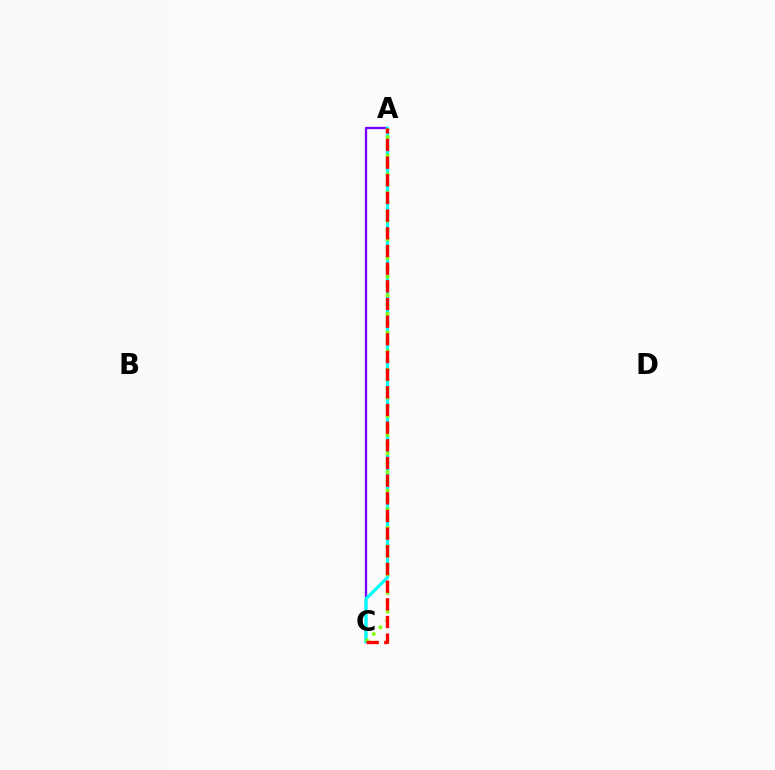{('A', 'C'): [{'color': '#7200ff', 'line_style': 'solid', 'thickness': 1.66}, {'color': '#00fff6', 'line_style': 'solid', 'thickness': 2.34}, {'color': '#84ff00', 'line_style': 'dotted', 'thickness': 2.53}, {'color': '#ff0000', 'line_style': 'dashed', 'thickness': 2.4}]}